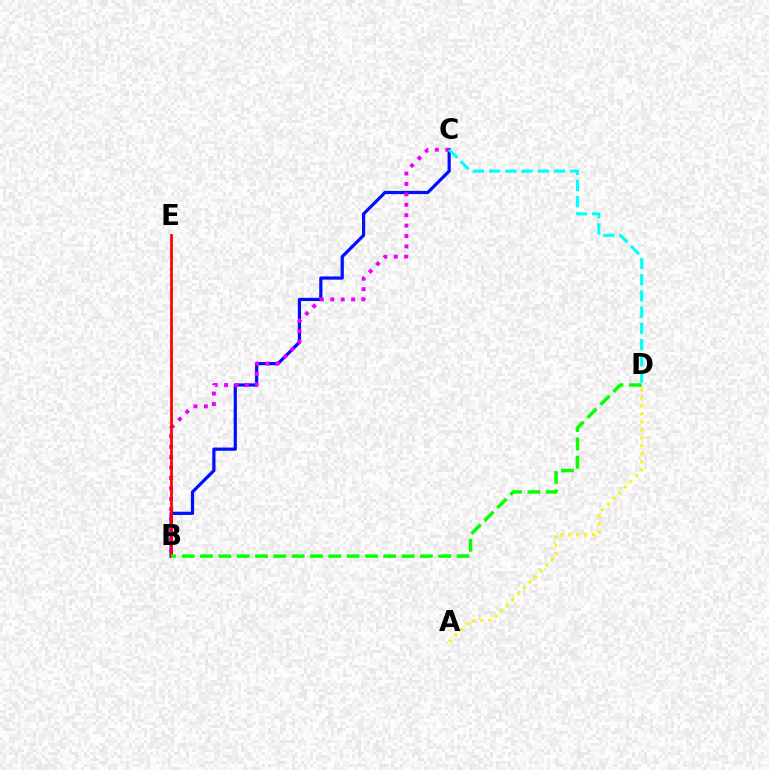{('B', 'C'): [{'color': '#0010ff', 'line_style': 'solid', 'thickness': 2.32}, {'color': '#ee00ff', 'line_style': 'dotted', 'thickness': 2.83}], ('C', 'D'): [{'color': '#00fff6', 'line_style': 'dashed', 'thickness': 2.2}], ('A', 'D'): [{'color': '#fcf500', 'line_style': 'dotted', 'thickness': 2.17}], ('B', 'E'): [{'color': '#ff0000', 'line_style': 'solid', 'thickness': 1.97}], ('B', 'D'): [{'color': '#08ff00', 'line_style': 'dashed', 'thickness': 2.49}]}